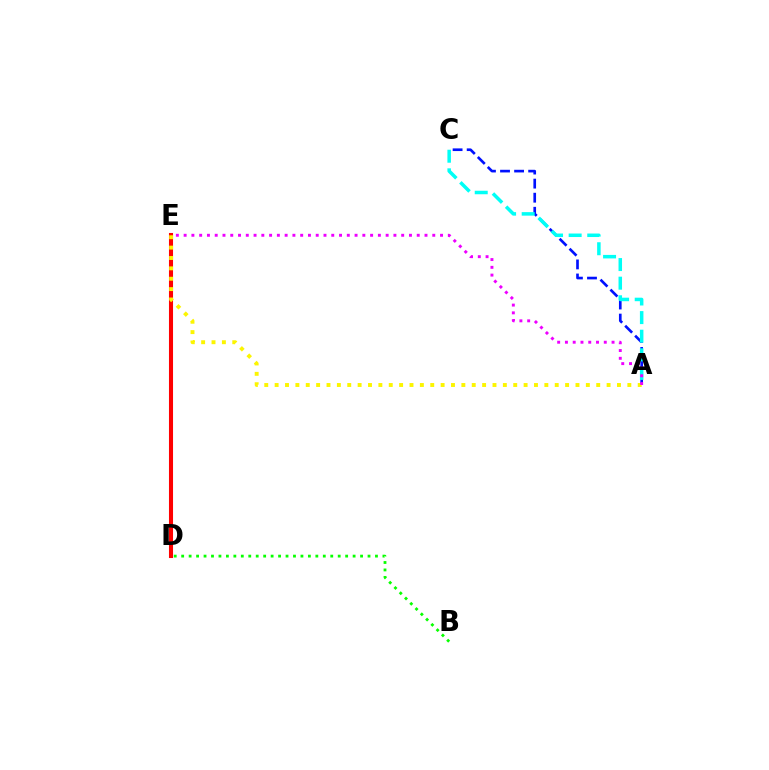{('A', 'C'): [{'color': '#0010ff', 'line_style': 'dashed', 'thickness': 1.91}, {'color': '#00fff6', 'line_style': 'dashed', 'thickness': 2.53}], ('B', 'D'): [{'color': '#08ff00', 'line_style': 'dotted', 'thickness': 2.03}], ('D', 'E'): [{'color': '#ff0000', 'line_style': 'solid', 'thickness': 2.93}], ('A', 'E'): [{'color': '#fcf500', 'line_style': 'dotted', 'thickness': 2.82}, {'color': '#ee00ff', 'line_style': 'dotted', 'thickness': 2.11}]}